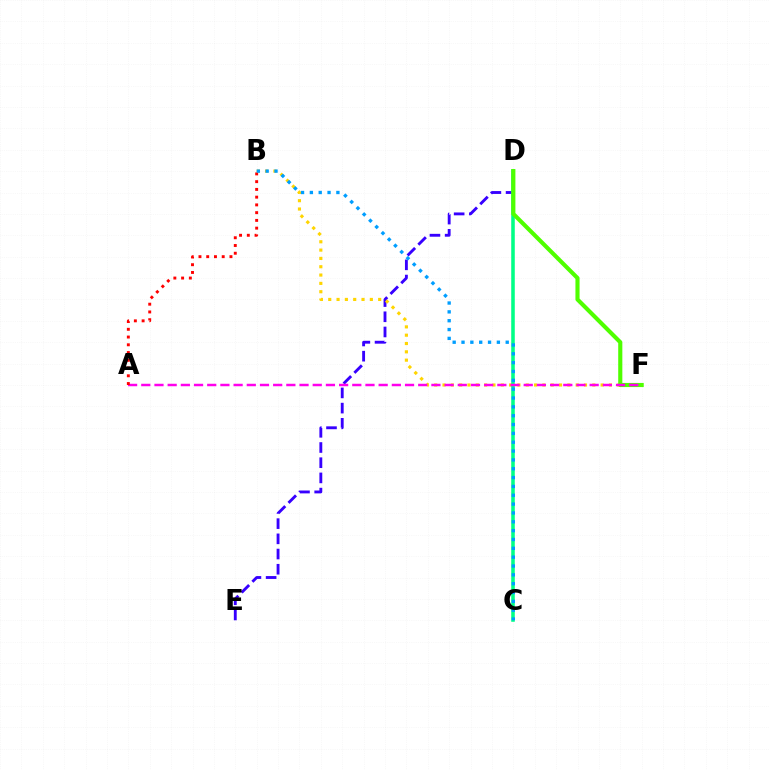{('D', 'E'): [{'color': '#3700ff', 'line_style': 'dashed', 'thickness': 2.06}], ('B', 'F'): [{'color': '#ffd500', 'line_style': 'dotted', 'thickness': 2.26}], ('C', 'D'): [{'color': '#00ff86', 'line_style': 'solid', 'thickness': 2.56}], ('D', 'F'): [{'color': '#4fff00', 'line_style': 'solid', 'thickness': 2.97}], ('A', 'F'): [{'color': '#ff00ed', 'line_style': 'dashed', 'thickness': 1.79}], ('A', 'B'): [{'color': '#ff0000', 'line_style': 'dotted', 'thickness': 2.11}], ('B', 'C'): [{'color': '#009eff', 'line_style': 'dotted', 'thickness': 2.4}]}